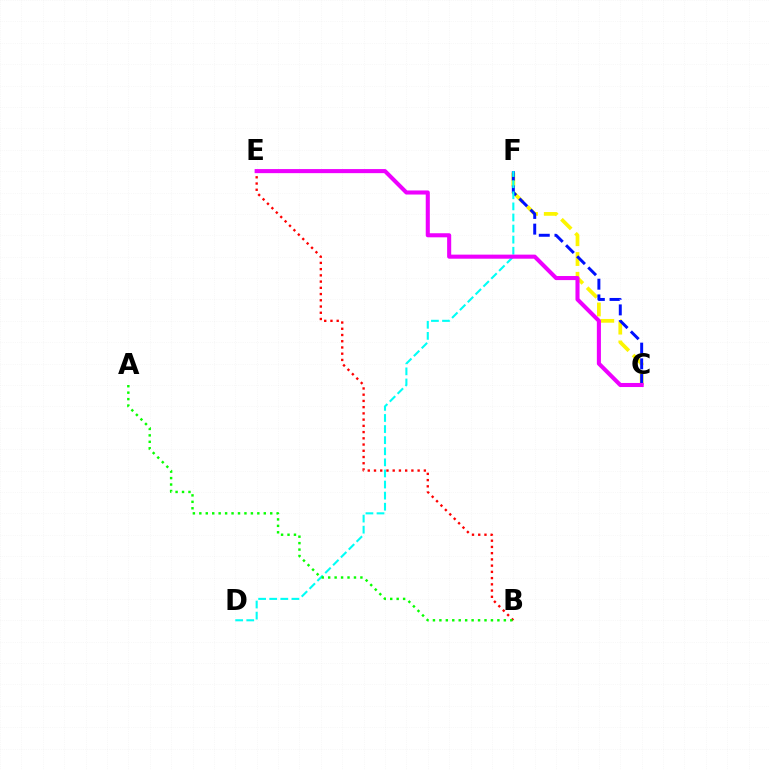{('C', 'F'): [{'color': '#fcf500', 'line_style': 'dashed', 'thickness': 2.69}, {'color': '#0010ff', 'line_style': 'dashed', 'thickness': 2.13}], ('D', 'F'): [{'color': '#00fff6', 'line_style': 'dashed', 'thickness': 1.51}], ('B', 'E'): [{'color': '#ff0000', 'line_style': 'dotted', 'thickness': 1.69}], ('C', 'E'): [{'color': '#ee00ff', 'line_style': 'solid', 'thickness': 2.93}], ('A', 'B'): [{'color': '#08ff00', 'line_style': 'dotted', 'thickness': 1.75}]}